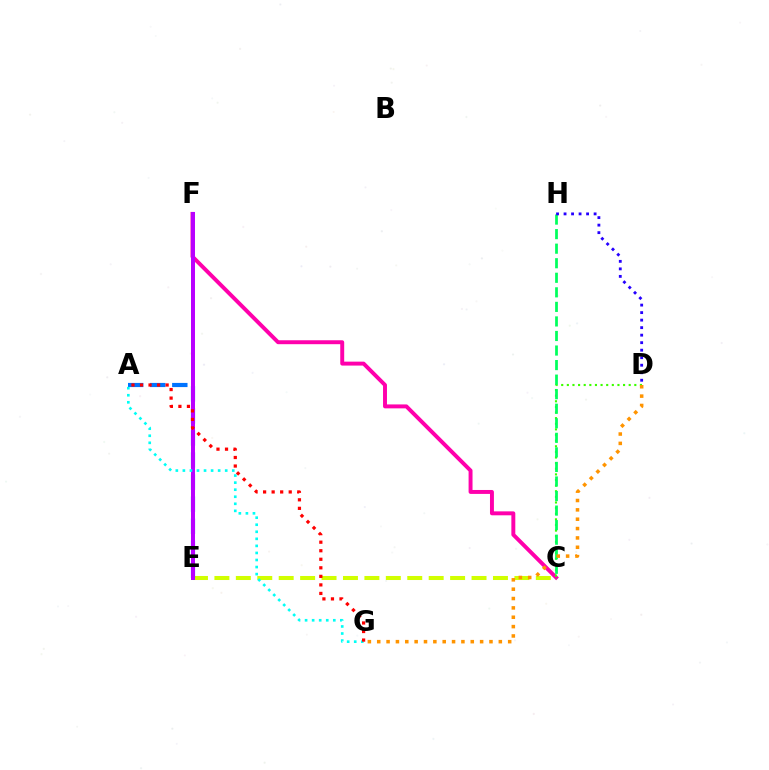{('C', 'E'): [{'color': '#d1ff00', 'line_style': 'dashed', 'thickness': 2.91}], ('A', 'E'): [{'color': '#0074ff', 'line_style': 'dashed', 'thickness': 3.0}], ('C', 'F'): [{'color': '#ff00ac', 'line_style': 'solid', 'thickness': 2.83}], ('C', 'D'): [{'color': '#3dff00', 'line_style': 'dotted', 'thickness': 1.53}], ('E', 'F'): [{'color': '#b900ff', 'line_style': 'solid', 'thickness': 2.87}], ('C', 'H'): [{'color': '#00ff5c', 'line_style': 'dashed', 'thickness': 1.98}], ('D', 'H'): [{'color': '#2500ff', 'line_style': 'dotted', 'thickness': 2.04}], ('A', 'G'): [{'color': '#00fff6', 'line_style': 'dotted', 'thickness': 1.92}, {'color': '#ff0000', 'line_style': 'dotted', 'thickness': 2.32}], ('D', 'G'): [{'color': '#ff9400', 'line_style': 'dotted', 'thickness': 2.54}]}